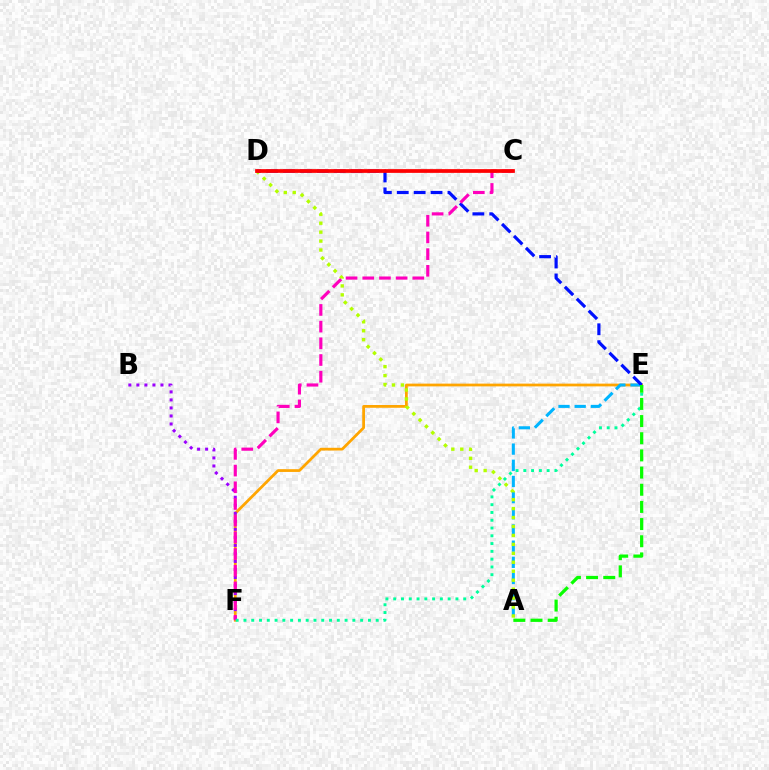{('E', 'F'): [{'color': '#ffa500', 'line_style': 'solid', 'thickness': 1.99}, {'color': '#00ff9d', 'line_style': 'dotted', 'thickness': 2.11}], ('A', 'E'): [{'color': '#00b5ff', 'line_style': 'dashed', 'thickness': 2.2}, {'color': '#08ff00', 'line_style': 'dashed', 'thickness': 2.33}], ('B', 'F'): [{'color': '#9b00ff', 'line_style': 'dotted', 'thickness': 2.18}], ('A', 'D'): [{'color': '#b3ff00', 'line_style': 'dotted', 'thickness': 2.43}], ('D', 'E'): [{'color': '#0010ff', 'line_style': 'dashed', 'thickness': 2.29}], ('C', 'F'): [{'color': '#ff00bd', 'line_style': 'dashed', 'thickness': 2.27}], ('C', 'D'): [{'color': '#ff0000', 'line_style': 'solid', 'thickness': 2.69}]}